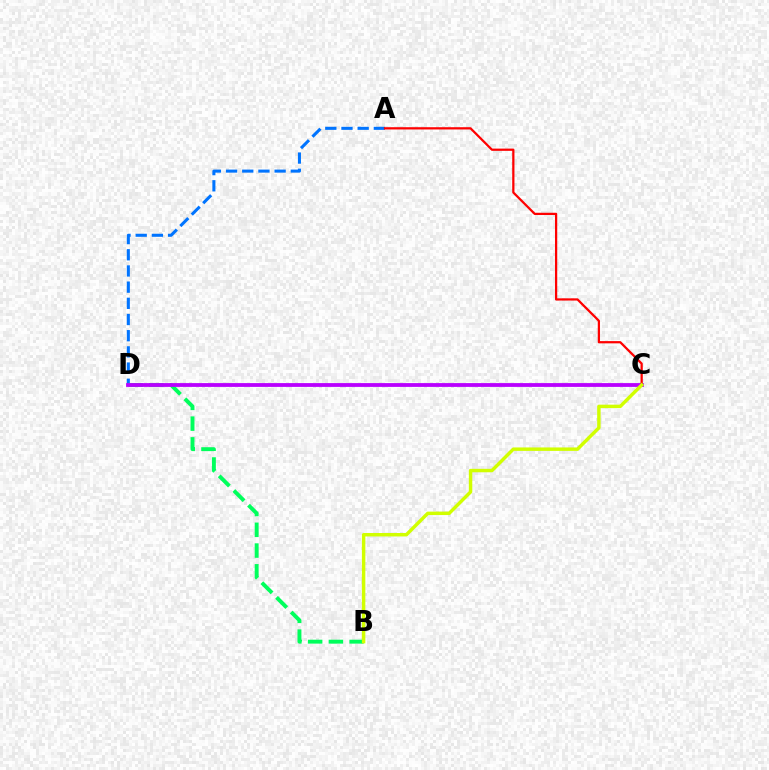{('A', 'D'): [{'color': '#0074ff', 'line_style': 'dashed', 'thickness': 2.2}], ('B', 'D'): [{'color': '#00ff5c', 'line_style': 'dashed', 'thickness': 2.82}], ('C', 'D'): [{'color': '#b900ff', 'line_style': 'solid', 'thickness': 2.74}], ('A', 'C'): [{'color': '#ff0000', 'line_style': 'solid', 'thickness': 1.62}], ('B', 'C'): [{'color': '#d1ff00', 'line_style': 'solid', 'thickness': 2.48}]}